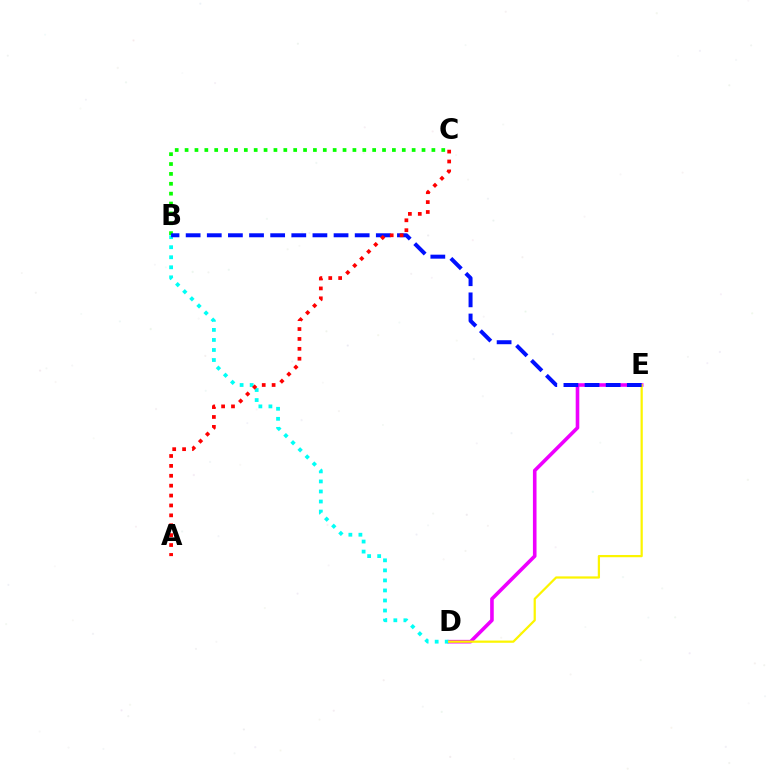{('D', 'E'): [{'color': '#ee00ff', 'line_style': 'solid', 'thickness': 2.59}, {'color': '#fcf500', 'line_style': 'solid', 'thickness': 1.61}], ('B', 'D'): [{'color': '#00fff6', 'line_style': 'dotted', 'thickness': 2.73}], ('B', 'C'): [{'color': '#08ff00', 'line_style': 'dotted', 'thickness': 2.68}], ('B', 'E'): [{'color': '#0010ff', 'line_style': 'dashed', 'thickness': 2.87}], ('A', 'C'): [{'color': '#ff0000', 'line_style': 'dotted', 'thickness': 2.69}]}